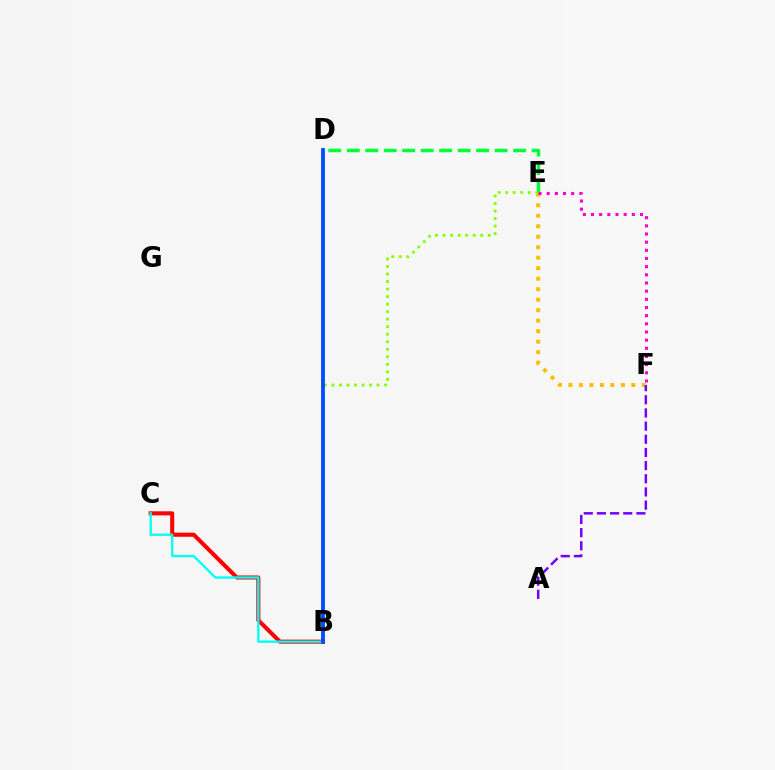{('D', 'E'): [{'color': '#00ff39', 'line_style': 'dashed', 'thickness': 2.51}], ('E', 'F'): [{'color': '#ffbd00', 'line_style': 'dotted', 'thickness': 2.85}, {'color': '#ff00cf', 'line_style': 'dotted', 'thickness': 2.22}], ('B', 'E'): [{'color': '#84ff00', 'line_style': 'dotted', 'thickness': 2.04}], ('B', 'C'): [{'color': '#ff0000', 'line_style': 'solid', 'thickness': 2.93}, {'color': '#00fff6', 'line_style': 'solid', 'thickness': 1.67}], ('B', 'D'): [{'color': '#004bff', 'line_style': 'solid', 'thickness': 2.73}], ('A', 'F'): [{'color': '#7200ff', 'line_style': 'dashed', 'thickness': 1.79}]}